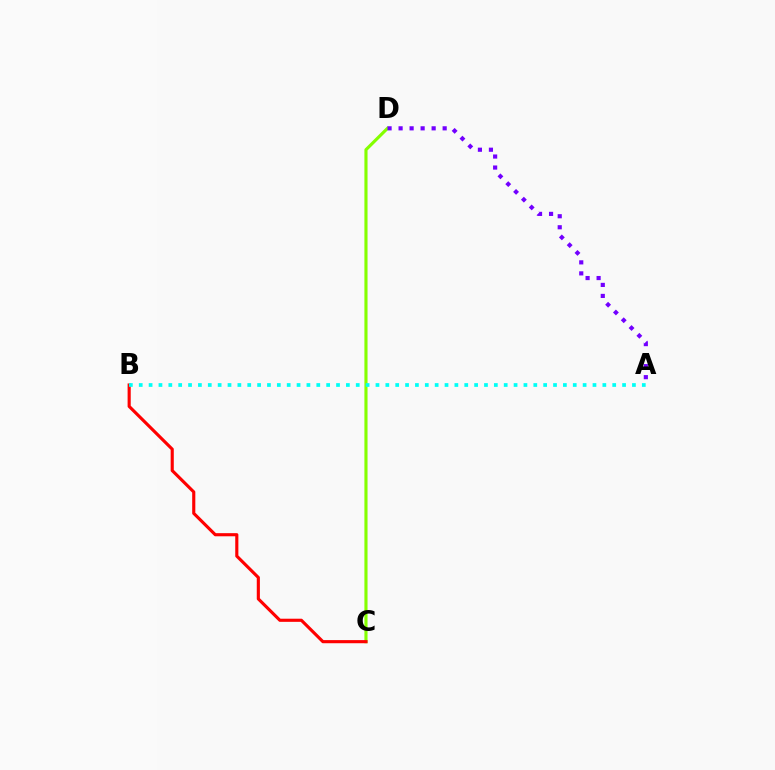{('C', 'D'): [{'color': '#84ff00', 'line_style': 'solid', 'thickness': 2.25}], ('A', 'D'): [{'color': '#7200ff', 'line_style': 'dotted', 'thickness': 2.99}], ('B', 'C'): [{'color': '#ff0000', 'line_style': 'solid', 'thickness': 2.25}], ('A', 'B'): [{'color': '#00fff6', 'line_style': 'dotted', 'thickness': 2.68}]}